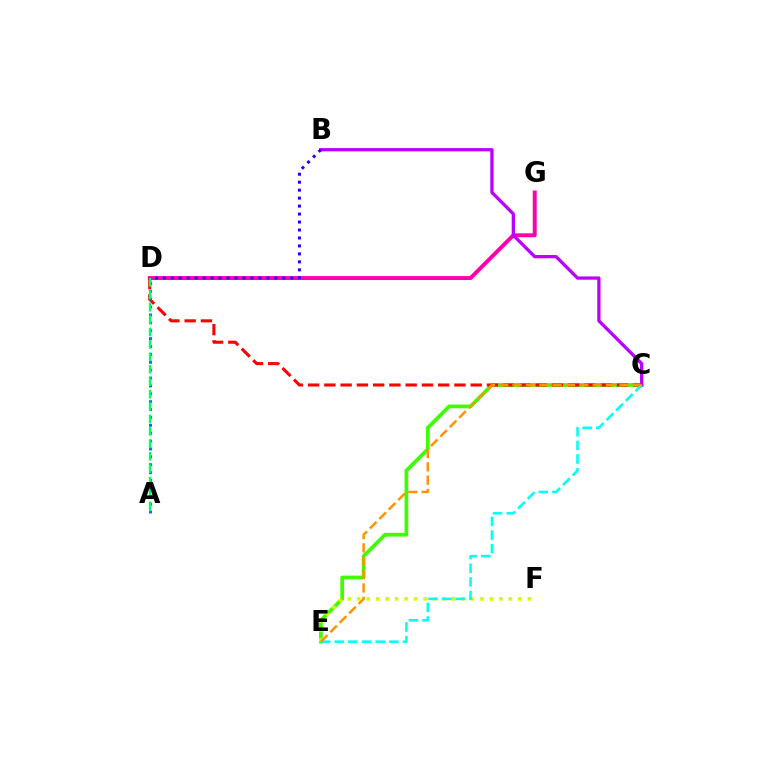{('D', 'G'): [{'color': '#ff00ac', 'line_style': 'solid', 'thickness': 2.83}], ('C', 'E'): [{'color': '#3dff00', 'line_style': 'solid', 'thickness': 2.69}, {'color': '#00fff6', 'line_style': 'dashed', 'thickness': 1.85}, {'color': '#ff9400', 'line_style': 'dashed', 'thickness': 1.81}], ('B', 'C'): [{'color': '#b900ff', 'line_style': 'solid', 'thickness': 2.36}], ('B', 'D'): [{'color': '#2500ff', 'line_style': 'dotted', 'thickness': 2.16}], ('C', 'D'): [{'color': '#ff0000', 'line_style': 'dashed', 'thickness': 2.21}], ('E', 'F'): [{'color': '#d1ff00', 'line_style': 'dotted', 'thickness': 2.57}], ('A', 'D'): [{'color': '#0074ff', 'line_style': 'dotted', 'thickness': 2.14}, {'color': '#00ff5c', 'line_style': 'dashed', 'thickness': 1.69}]}